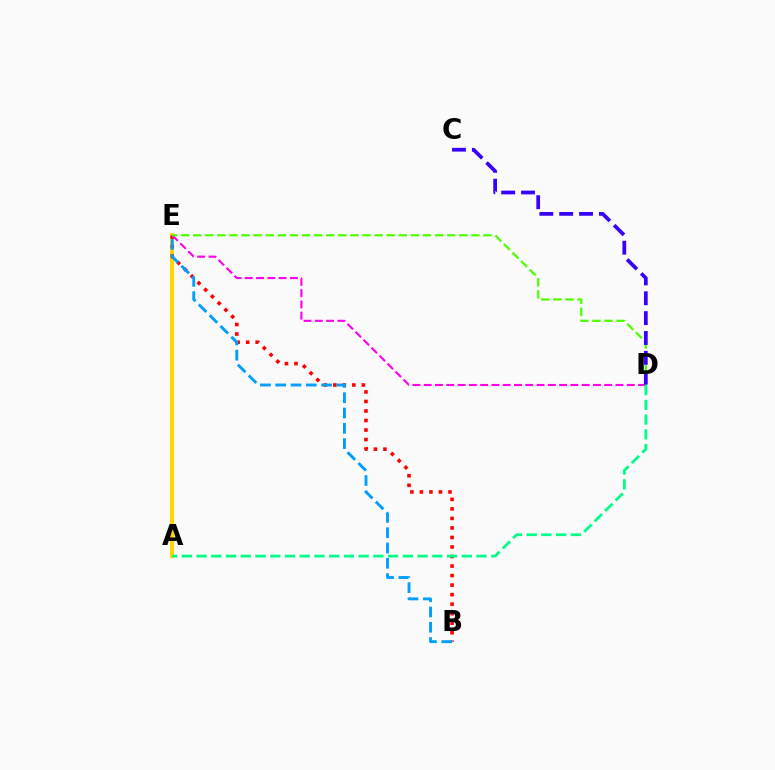{('A', 'E'): [{'color': '#ffd500', 'line_style': 'solid', 'thickness': 2.95}], ('B', 'E'): [{'color': '#ff0000', 'line_style': 'dotted', 'thickness': 2.59}, {'color': '#009eff', 'line_style': 'dashed', 'thickness': 2.08}], ('D', 'E'): [{'color': '#ff00ed', 'line_style': 'dashed', 'thickness': 1.53}, {'color': '#4fff00', 'line_style': 'dashed', 'thickness': 1.64}], ('A', 'D'): [{'color': '#00ff86', 'line_style': 'dashed', 'thickness': 2.0}], ('C', 'D'): [{'color': '#3700ff', 'line_style': 'dashed', 'thickness': 2.7}]}